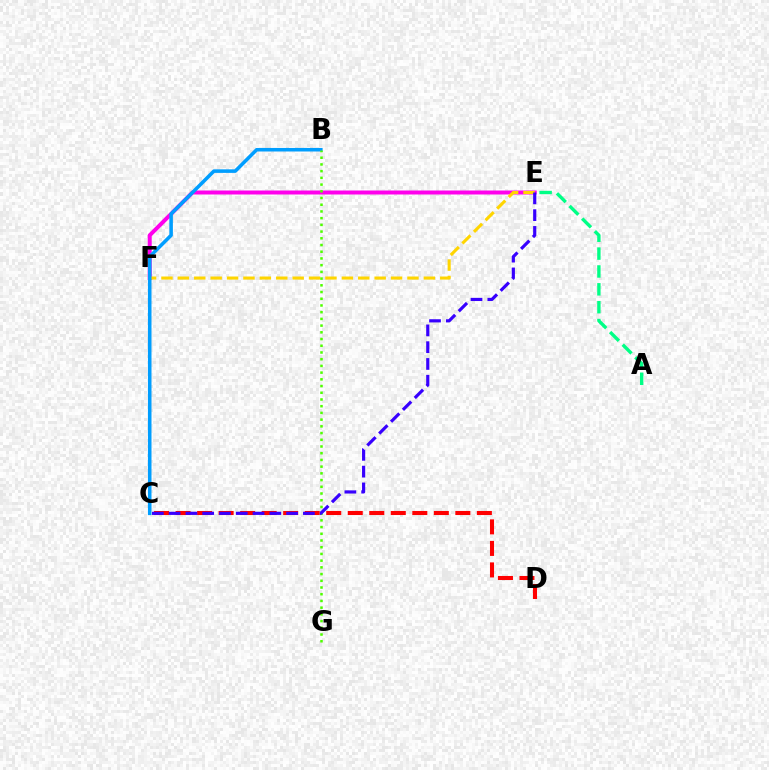{('E', 'F'): [{'color': '#ff00ed', 'line_style': 'solid', 'thickness': 2.87}, {'color': '#ffd500', 'line_style': 'dashed', 'thickness': 2.23}], ('B', 'C'): [{'color': '#009eff', 'line_style': 'solid', 'thickness': 2.56}], ('B', 'G'): [{'color': '#4fff00', 'line_style': 'dotted', 'thickness': 1.82}], ('C', 'D'): [{'color': '#ff0000', 'line_style': 'dashed', 'thickness': 2.92}], ('A', 'E'): [{'color': '#00ff86', 'line_style': 'dashed', 'thickness': 2.43}], ('C', 'E'): [{'color': '#3700ff', 'line_style': 'dashed', 'thickness': 2.28}]}